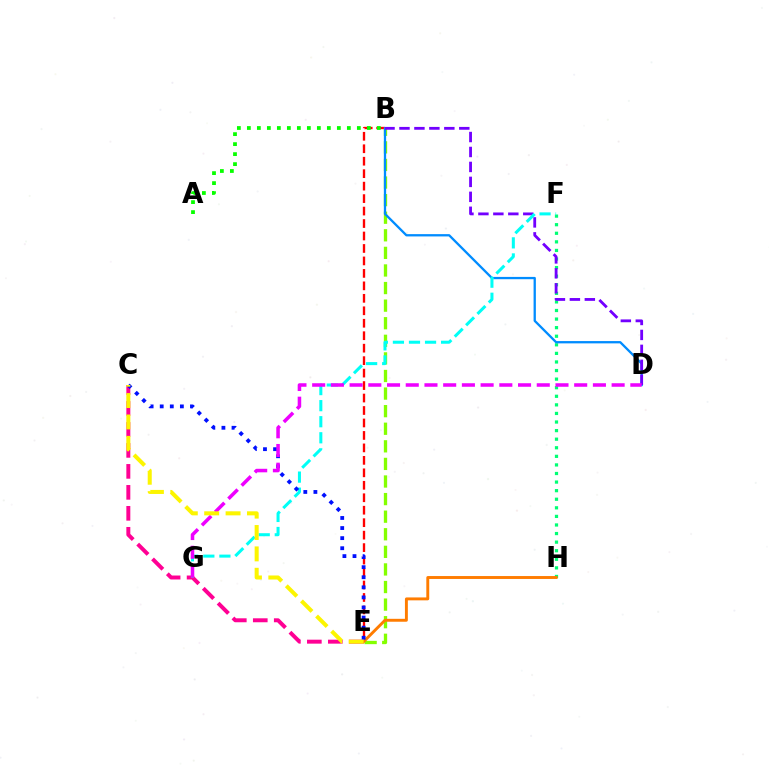{('B', 'E'): [{'color': '#ff0000', 'line_style': 'dashed', 'thickness': 1.69}, {'color': '#84ff00', 'line_style': 'dashed', 'thickness': 2.39}], ('F', 'H'): [{'color': '#00ff74', 'line_style': 'dotted', 'thickness': 2.33}], ('B', 'D'): [{'color': '#008cff', 'line_style': 'solid', 'thickness': 1.65}, {'color': '#7200ff', 'line_style': 'dashed', 'thickness': 2.03}], ('C', 'E'): [{'color': '#ff0094', 'line_style': 'dashed', 'thickness': 2.85}, {'color': '#0010ff', 'line_style': 'dotted', 'thickness': 2.74}, {'color': '#fcf500', 'line_style': 'dashed', 'thickness': 2.9}], ('E', 'H'): [{'color': '#ff7c00', 'line_style': 'solid', 'thickness': 2.1}], ('F', 'G'): [{'color': '#00fff6', 'line_style': 'dashed', 'thickness': 2.18}], ('A', 'B'): [{'color': '#08ff00', 'line_style': 'dotted', 'thickness': 2.72}], ('D', 'G'): [{'color': '#ee00ff', 'line_style': 'dashed', 'thickness': 2.54}]}